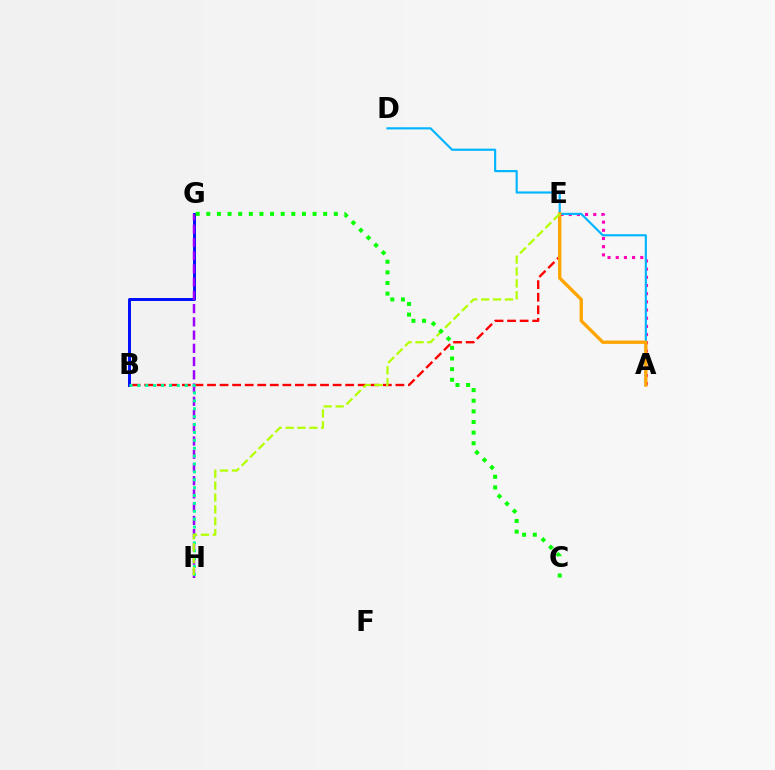{('B', 'G'): [{'color': '#0010ff', 'line_style': 'solid', 'thickness': 2.14}], ('B', 'E'): [{'color': '#ff0000', 'line_style': 'dashed', 'thickness': 1.71}], ('A', 'E'): [{'color': '#ff00bd', 'line_style': 'dotted', 'thickness': 2.22}, {'color': '#ffa500', 'line_style': 'solid', 'thickness': 2.39}], ('A', 'D'): [{'color': '#00b5ff', 'line_style': 'solid', 'thickness': 1.55}], ('G', 'H'): [{'color': '#9b00ff', 'line_style': 'dashed', 'thickness': 1.8}], ('B', 'H'): [{'color': '#00ff9d', 'line_style': 'dotted', 'thickness': 2.14}], ('E', 'H'): [{'color': '#b3ff00', 'line_style': 'dashed', 'thickness': 1.62}], ('C', 'G'): [{'color': '#08ff00', 'line_style': 'dotted', 'thickness': 2.89}]}